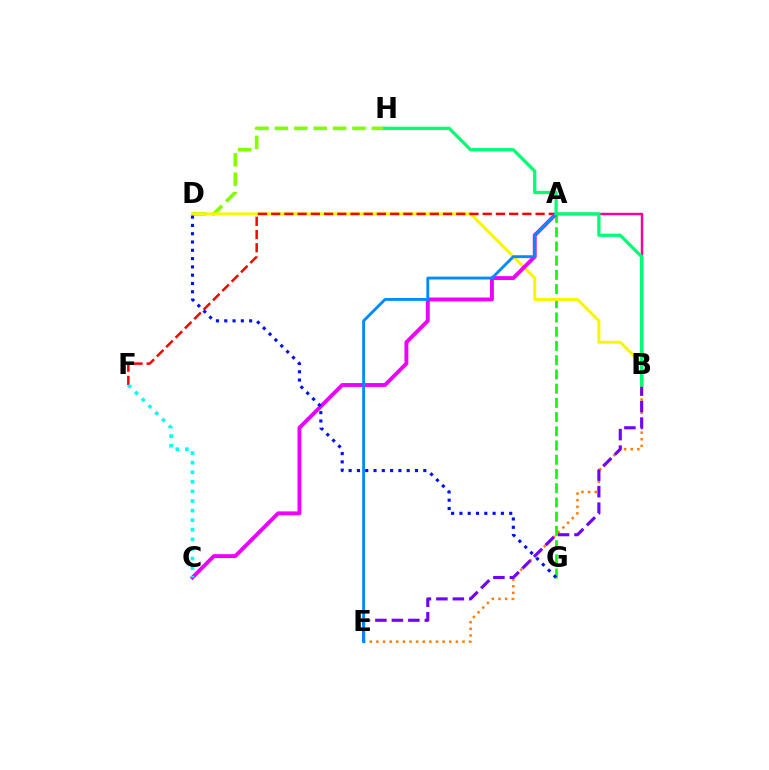{('D', 'H'): [{'color': '#84ff00', 'line_style': 'dashed', 'thickness': 2.63}], ('B', 'E'): [{'color': '#ff7c00', 'line_style': 'dotted', 'thickness': 1.8}, {'color': '#7200ff', 'line_style': 'dashed', 'thickness': 2.24}], ('A', 'B'): [{'color': '#ff0094', 'line_style': 'solid', 'thickness': 1.76}], ('A', 'G'): [{'color': '#08ff00', 'line_style': 'dashed', 'thickness': 1.93}], ('B', 'D'): [{'color': '#fcf500', 'line_style': 'solid', 'thickness': 2.14}], ('A', 'F'): [{'color': '#ff0000', 'line_style': 'dashed', 'thickness': 1.8}], ('A', 'C'): [{'color': '#ee00ff', 'line_style': 'solid', 'thickness': 2.79}], ('C', 'F'): [{'color': '#00fff6', 'line_style': 'dotted', 'thickness': 2.6}], ('A', 'E'): [{'color': '#008cff', 'line_style': 'solid', 'thickness': 2.06}], ('D', 'G'): [{'color': '#0010ff', 'line_style': 'dotted', 'thickness': 2.25}], ('B', 'H'): [{'color': '#00ff74', 'line_style': 'solid', 'thickness': 2.35}]}